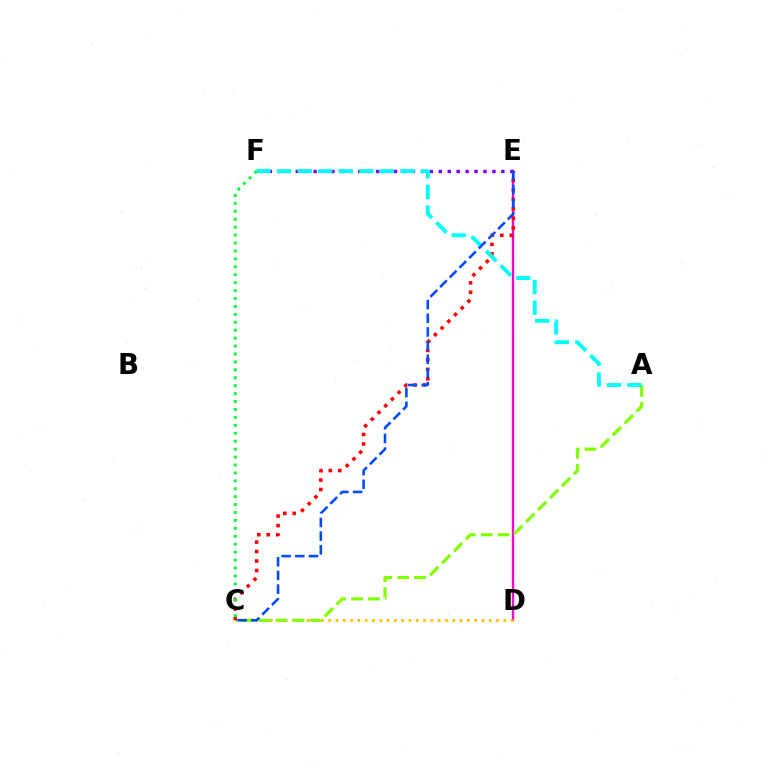{('D', 'E'): [{'color': '#ff00cf', 'line_style': 'solid', 'thickness': 1.68}], ('C', 'D'): [{'color': '#ffbd00', 'line_style': 'dotted', 'thickness': 1.98}], ('A', 'C'): [{'color': '#84ff00', 'line_style': 'dashed', 'thickness': 2.29}], ('C', 'E'): [{'color': '#ff0000', 'line_style': 'dotted', 'thickness': 2.57}, {'color': '#004bff', 'line_style': 'dashed', 'thickness': 1.86}], ('E', 'F'): [{'color': '#7200ff', 'line_style': 'dotted', 'thickness': 2.43}], ('A', 'F'): [{'color': '#00fff6', 'line_style': 'dashed', 'thickness': 2.79}], ('C', 'F'): [{'color': '#00ff39', 'line_style': 'dotted', 'thickness': 2.15}]}